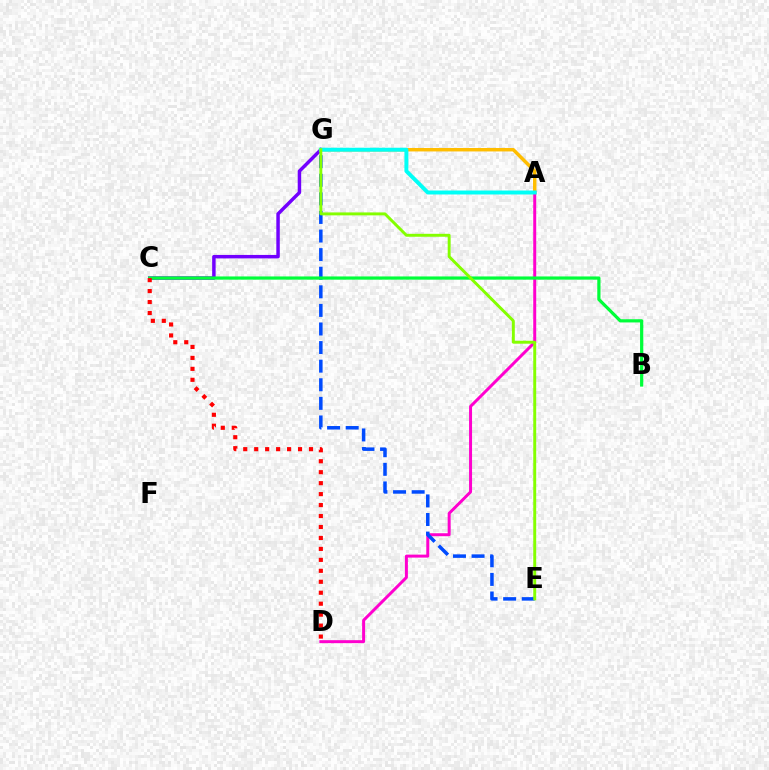{('C', 'G'): [{'color': '#7200ff', 'line_style': 'solid', 'thickness': 2.5}], ('A', 'G'): [{'color': '#ffbd00', 'line_style': 'solid', 'thickness': 2.48}, {'color': '#00fff6', 'line_style': 'solid', 'thickness': 2.84}], ('A', 'D'): [{'color': '#ff00cf', 'line_style': 'solid', 'thickness': 2.14}], ('E', 'G'): [{'color': '#004bff', 'line_style': 'dashed', 'thickness': 2.53}, {'color': '#84ff00', 'line_style': 'solid', 'thickness': 2.11}], ('B', 'C'): [{'color': '#00ff39', 'line_style': 'solid', 'thickness': 2.32}], ('C', 'D'): [{'color': '#ff0000', 'line_style': 'dotted', 'thickness': 2.98}]}